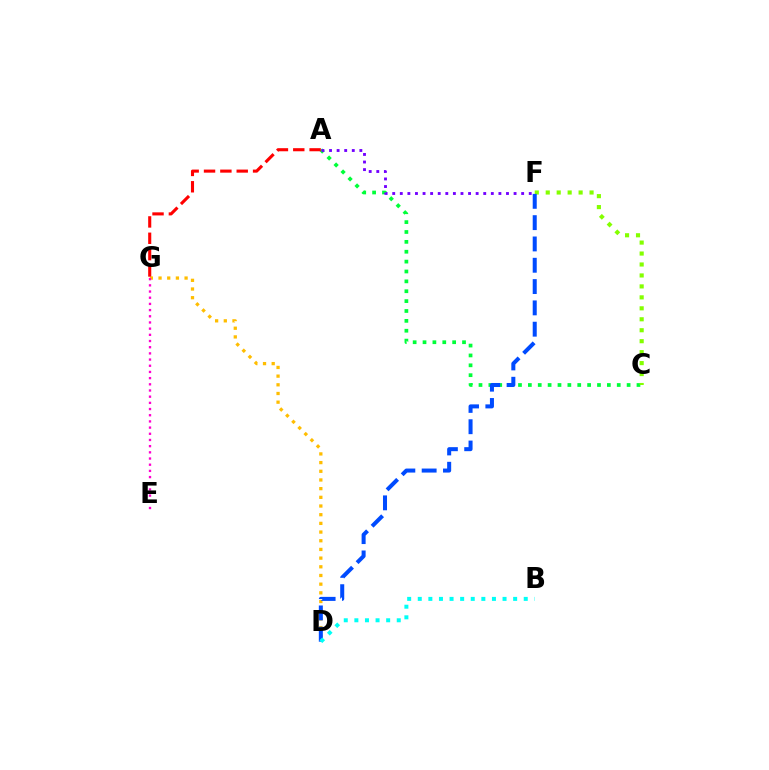{('D', 'G'): [{'color': '#ffbd00', 'line_style': 'dotted', 'thickness': 2.36}], ('E', 'G'): [{'color': '#ff00cf', 'line_style': 'dotted', 'thickness': 1.68}], ('A', 'C'): [{'color': '#00ff39', 'line_style': 'dotted', 'thickness': 2.68}], ('C', 'F'): [{'color': '#84ff00', 'line_style': 'dotted', 'thickness': 2.98}], ('A', 'F'): [{'color': '#7200ff', 'line_style': 'dotted', 'thickness': 2.06}], ('A', 'G'): [{'color': '#ff0000', 'line_style': 'dashed', 'thickness': 2.22}], ('D', 'F'): [{'color': '#004bff', 'line_style': 'dashed', 'thickness': 2.89}], ('B', 'D'): [{'color': '#00fff6', 'line_style': 'dotted', 'thickness': 2.88}]}